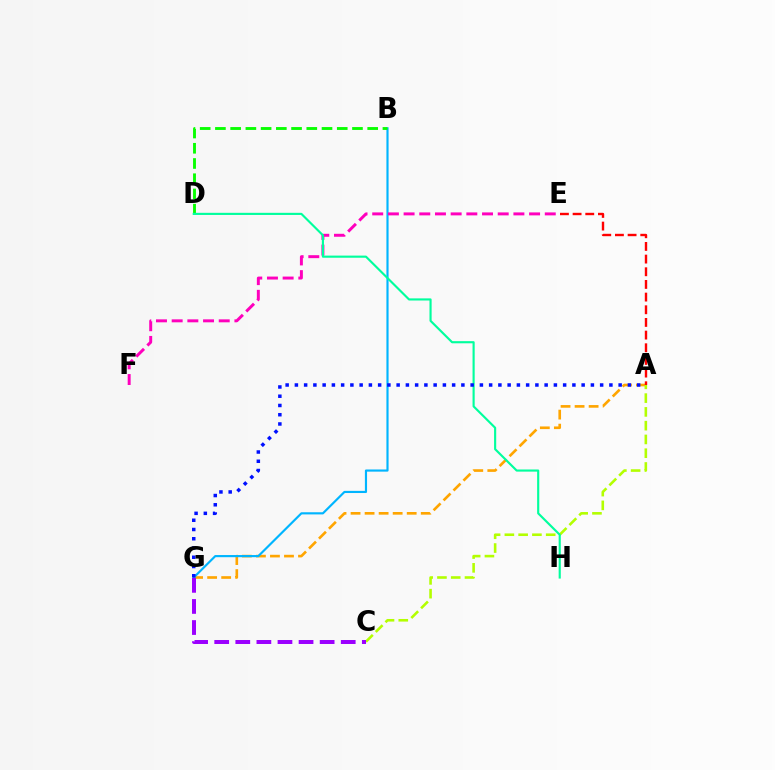{('A', 'G'): [{'color': '#ffa500', 'line_style': 'dashed', 'thickness': 1.91}, {'color': '#0010ff', 'line_style': 'dotted', 'thickness': 2.51}], ('B', 'G'): [{'color': '#00b5ff', 'line_style': 'solid', 'thickness': 1.55}], ('B', 'D'): [{'color': '#08ff00', 'line_style': 'dashed', 'thickness': 2.07}], ('A', 'C'): [{'color': '#b3ff00', 'line_style': 'dashed', 'thickness': 1.87}], ('A', 'E'): [{'color': '#ff0000', 'line_style': 'dashed', 'thickness': 1.72}], ('E', 'F'): [{'color': '#ff00bd', 'line_style': 'dashed', 'thickness': 2.13}], ('D', 'H'): [{'color': '#00ff9d', 'line_style': 'solid', 'thickness': 1.54}], ('C', 'G'): [{'color': '#9b00ff', 'line_style': 'dashed', 'thickness': 2.86}]}